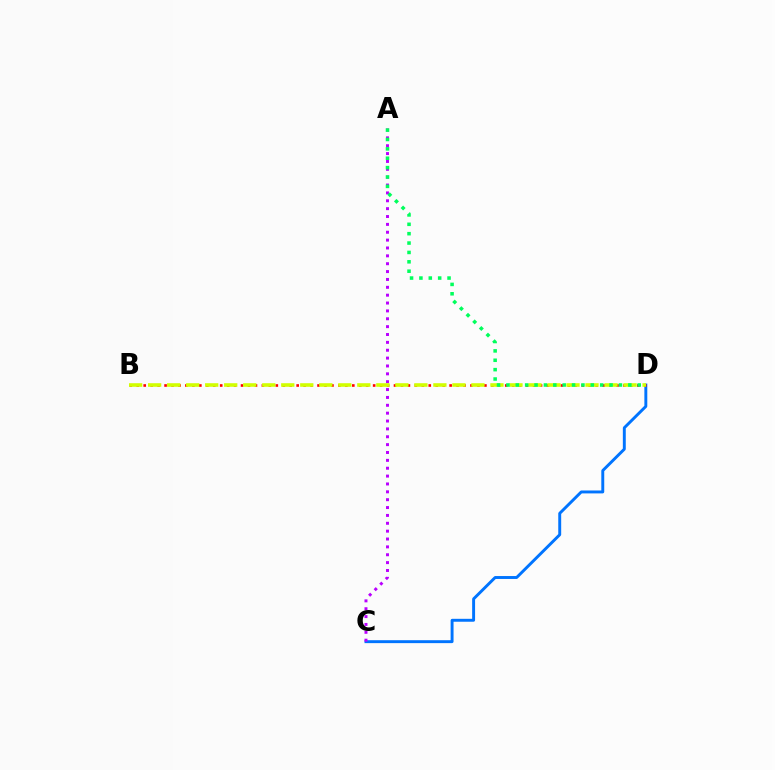{('C', 'D'): [{'color': '#0074ff', 'line_style': 'solid', 'thickness': 2.1}], ('A', 'C'): [{'color': '#b900ff', 'line_style': 'dotted', 'thickness': 2.14}], ('B', 'D'): [{'color': '#ff0000', 'line_style': 'dotted', 'thickness': 1.89}, {'color': '#d1ff00', 'line_style': 'dashed', 'thickness': 2.58}], ('A', 'D'): [{'color': '#00ff5c', 'line_style': 'dotted', 'thickness': 2.55}]}